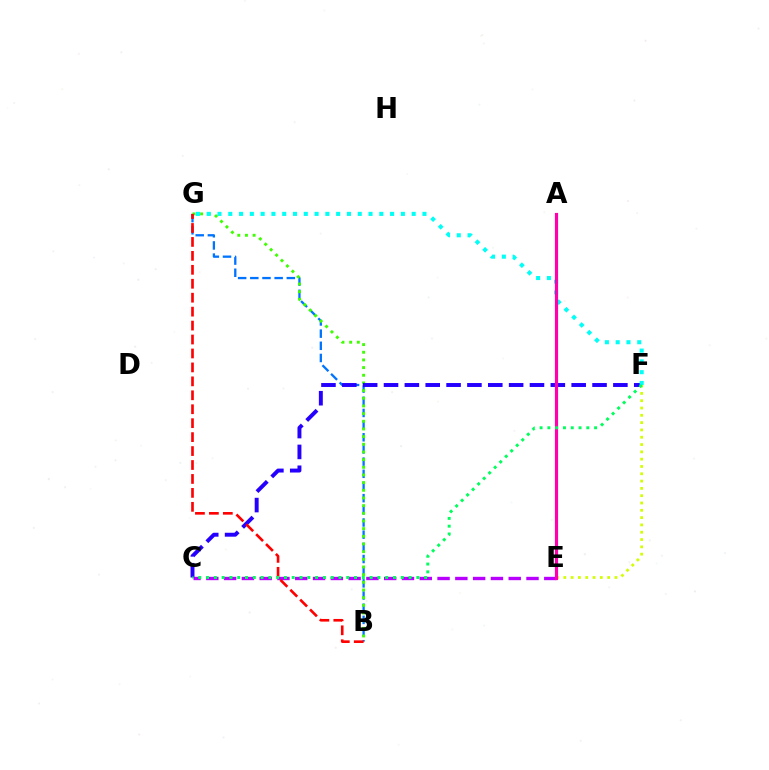{('B', 'G'): [{'color': '#0074ff', 'line_style': 'dashed', 'thickness': 1.65}, {'color': '#3dff00', 'line_style': 'dotted', 'thickness': 2.08}, {'color': '#ff0000', 'line_style': 'dashed', 'thickness': 1.89}], ('C', 'E'): [{'color': '#b900ff', 'line_style': 'dashed', 'thickness': 2.42}], ('C', 'F'): [{'color': '#2500ff', 'line_style': 'dashed', 'thickness': 2.83}, {'color': '#00ff5c', 'line_style': 'dotted', 'thickness': 2.12}], ('A', 'E'): [{'color': '#ff9400', 'line_style': 'solid', 'thickness': 1.87}, {'color': '#ff00ac', 'line_style': 'solid', 'thickness': 2.28}], ('F', 'G'): [{'color': '#00fff6', 'line_style': 'dotted', 'thickness': 2.93}], ('E', 'F'): [{'color': '#d1ff00', 'line_style': 'dotted', 'thickness': 1.99}]}